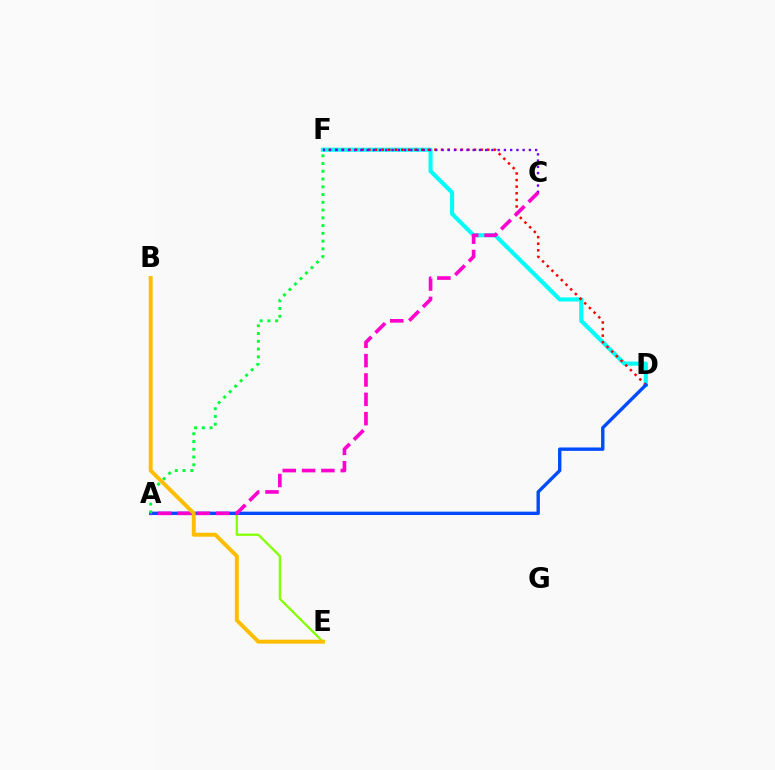{('D', 'F'): [{'color': '#00fff6', 'line_style': 'solid', 'thickness': 2.94}, {'color': '#ff0000', 'line_style': 'dotted', 'thickness': 1.79}], ('A', 'E'): [{'color': '#84ff00', 'line_style': 'solid', 'thickness': 1.63}], ('C', 'F'): [{'color': '#7200ff', 'line_style': 'dotted', 'thickness': 1.7}], ('A', 'D'): [{'color': '#004bff', 'line_style': 'solid', 'thickness': 2.43}], ('A', 'C'): [{'color': '#ff00cf', 'line_style': 'dashed', 'thickness': 2.63}], ('A', 'F'): [{'color': '#00ff39', 'line_style': 'dotted', 'thickness': 2.11}], ('B', 'E'): [{'color': '#ffbd00', 'line_style': 'solid', 'thickness': 2.83}]}